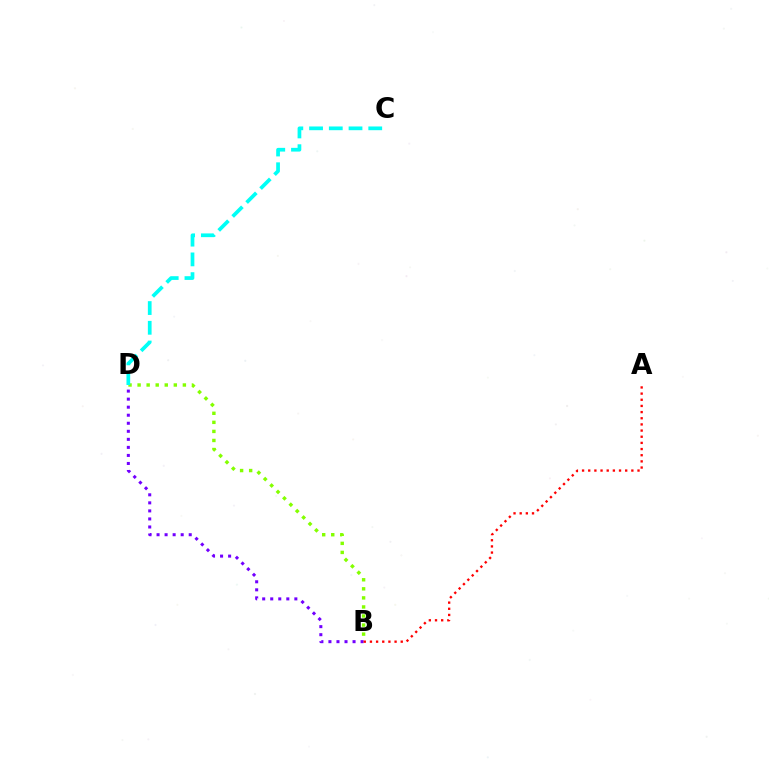{('B', 'D'): [{'color': '#84ff00', 'line_style': 'dotted', 'thickness': 2.46}, {'color': '#7200ff', 'line_style': 'dotted', 'thickness': 2.18}], ('A', 'B'): [{'color': '#ff0000', 'line_style': 'dotted', 'thickness': 1.67}], ('C', 'D'): [{'color': '#00fff6', 'line_style': 'dashed', 'thickness': 2.68}]}